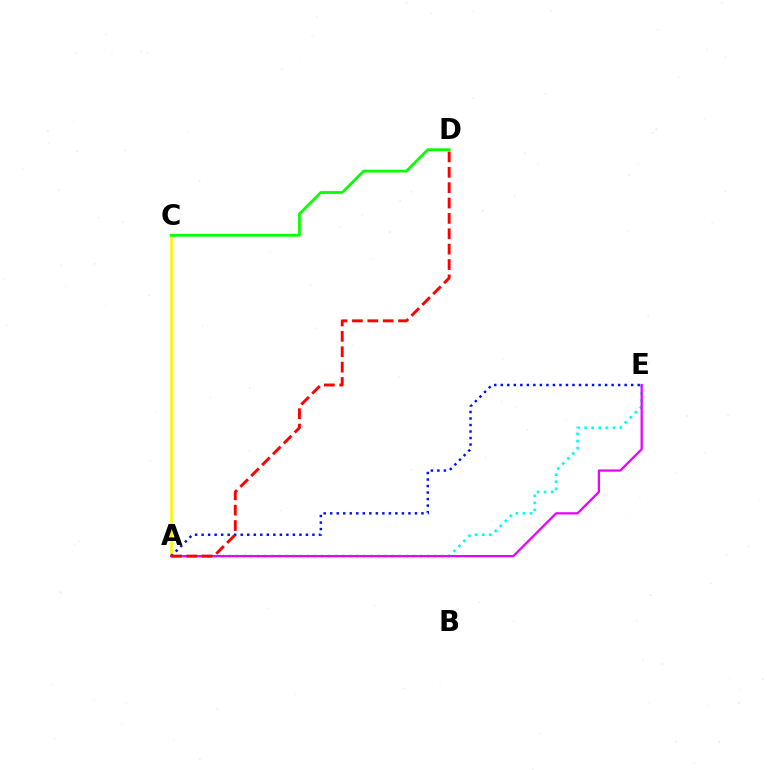{('A', 'C'): [{'color': '#fcf500', 'line_style': 'solid', 'thickness': 1.84}], ('A', 'E'): [{'color': '#00fff6', 'line_style': 'dotted', 'thickness': 1.93}, {'color': '#0010ff', 'line_style': 'dotted', 'thickness': 1.77}, {'color': '#ee00ff', 'line_style': 'solid', 'thickness': 1.62}], ('C', 'D'): [{'color': '#08ff00', 'line_style': 'solid', 'thickness': 2.0}], ('A', 'D'): [{'color': '#ff0000', 'line_style': 'dashed', 'thickness': 2.09}]}